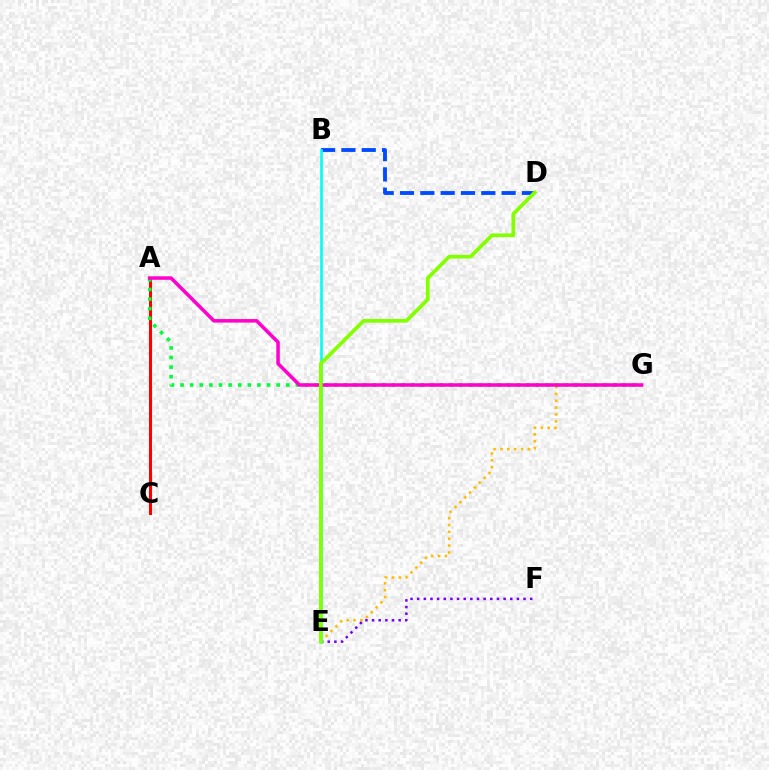{('A', 'C'): [{'color': '#ff0000', 'line_style': 'solid', 'thickness': 2.18}], ('E', 'G'): [{'color': '#ffbd00', 'line_style': 'dotted', 'thickness': 1.87}], ('B', 'D'): [{'color': '#004bff', 'line_style': 'dashed', 'thickness': 2.76}], ('E', 'F'): [{'color': '#7200ff', 'line_style': 'dotted', 'thickness': 1.81}], ('A', 'G'): [{'color': '#00ff39', 'line_style': 'dotted', 'thickness': 2.61}, {'color': '#ff00cf', 'line_style': 'solid', 'thickness': 2.53}], ('B', 'E'): [{'color': '#00fff6', 'line_style': 'solid', 'thickness': 1.89}], ('D', 'E'): [{'color': '#84ff00', 'line_style': 'solid', 'thickness': 2.68}]}